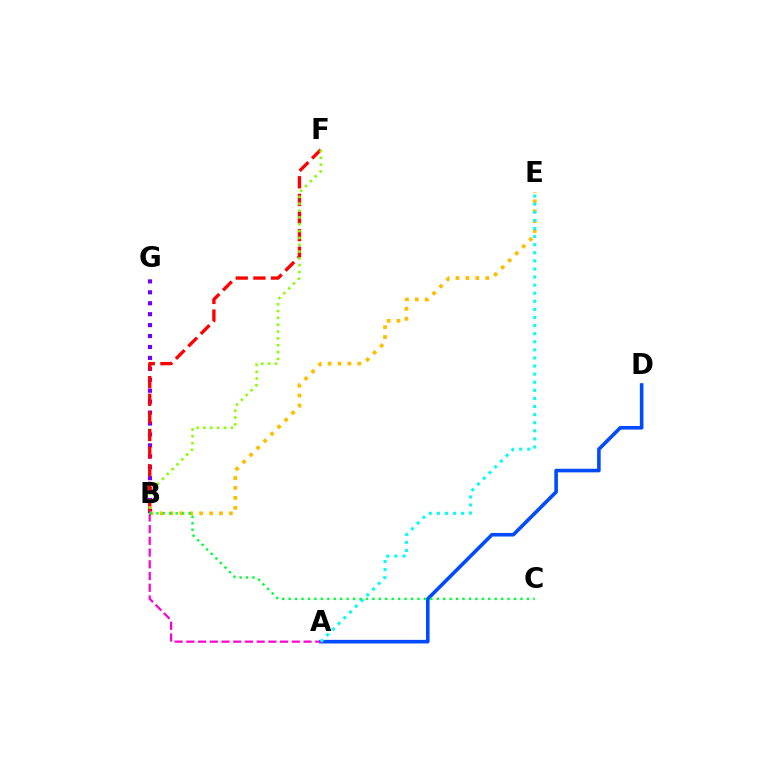{('B', 'G'): [{'color': '#7200ff', 'line_style': 'dotted', 'thickness': 2.97}], ('A', 'D'): [{'color': '#004bff', 'line_style': 'solid', 'thickness': 2.59}], ('B', 'F'): [{'color': '#ff0000', 'line_style': 'dashed', 'thickness': 2.39}, {'color': '#84ff00', 'line_style': 'dotted', 'thickness': 1.86}], ('B', 'E'): [{'color': '#ffbd00', 'line_style': 'dotted', 'thickness': 2.69}], ('A', 'B'): [{'color': '#ff00cf', 'line_style': 'dashed', 'thickness': 1.59}], ('A', 'E'): [{'color': '#00fff6', 'line_style': 'dotted', 'thickness': 2.2}], ('B', 'C'): [{'color': '#00ff39', 'line_style': 'dotted', 'thickness': 1.75}]}